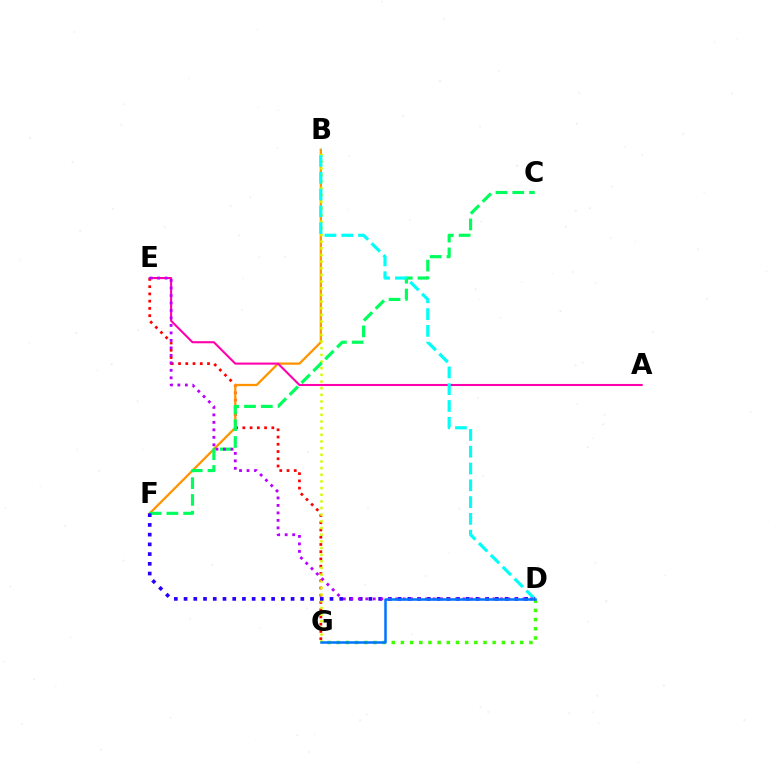{('E', 'G'): [{'color': '#ff0000', 'line_style': 'dotted', 'thickness': 1.97}], ('B', 'F'): [{'color': '#ff9400', 'line_style': 'solid', 'thickness': 1.64}], ('B', 'G'): [{'color': '#d1ff00', 'line_style': 'dotted', 'thickness': 1.81}], ('C', 'F'): [{'color': '#00ff5c', 'line_style': 'dashed', 'thickness': 2.28}], ('D', 'G'): [{'color': '#3dff00', 'line_style': 'dotted', 'thickness': 2.49}, {'color': '#0074ff', 'line_style': 'solid', 'thickness': 1.8}], ('A', 'E'): [{'color': '#ff00ac', 'line_style': 'solid', 'thickness': 1.51}], ('B', 'D'): [{'color': '#00fff6', 'line_style': 'dashed', 'thickness': 2.28}], ('D', 'F'): [{'color': '#2500ff', 'line_style': 'dotted', 'thickness': 2.64}], ('D', 'E'): [{'color': '#b900ff', 'line_style': 'dotted', 'thickness': 2.03}]}